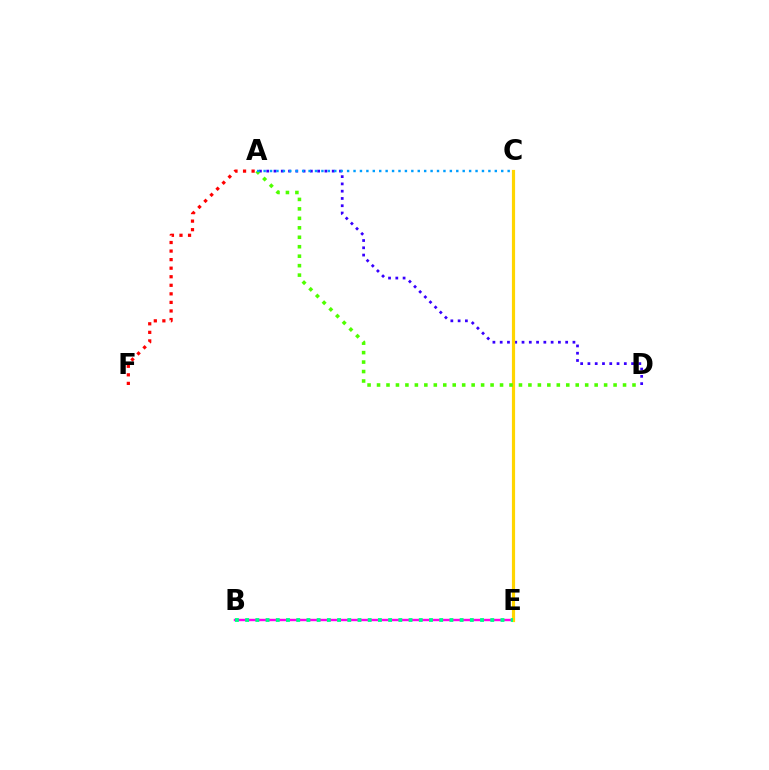{('A', 'D'): [{'color': '#3700ff', 'line_style': 'dotted', 'thickness': 1.98}, {'color': '#4fff00', 'line_style': 'dotted', 'thickness': 2.57}], ('B', 'E'): [{'color': '#ff00ed', 'line_style': 'solid', 'thickness': 1.72}, {'color': '#00ff86', 'line_style': 'dotted', 'thickness': 2.77}], ('C', 'E'): [{'color': '#ffd500', 'line_style': 'solid', 'thickness': 2.3}], ('A', 'F'): [{'color': '#ff0000', 'line_style': 'dotted', 'thickness': 2.32}], ('A', 'C'): [{'color': '#009eff', 'line_style': 'dotted', 'thickness': 1.74}]}